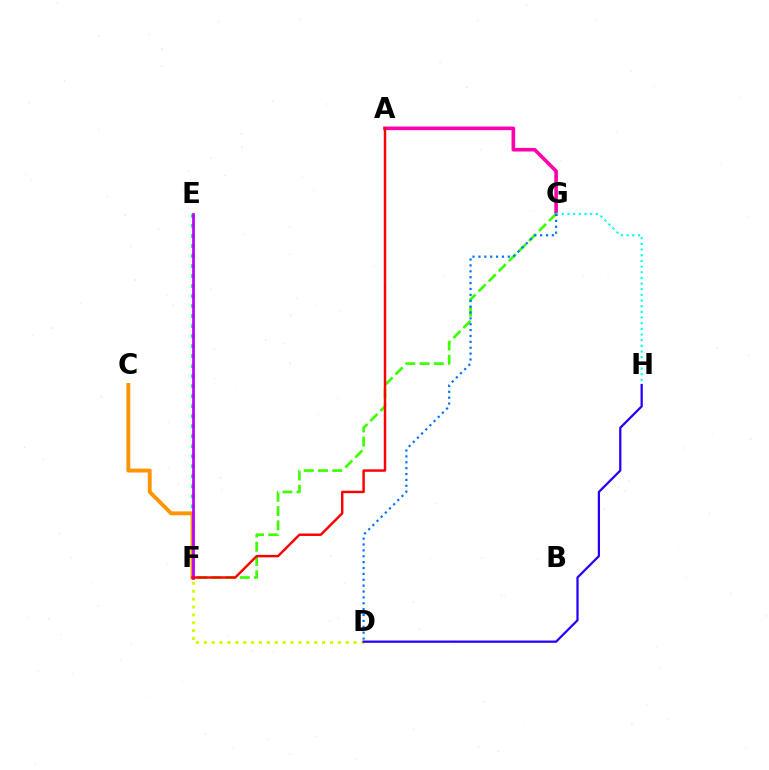{('E', 'F'): [{'color': '#00ff5c', 'line_style': 'dotted', 'thickness': 2.72}, {'color': '#b900ff', 'line_style': 'solid', 'thickness': 1.94}], ('A', 'G'): [{'color': '#ff00ac', 'line_style': 'solid', 'thickness': 2.59}], ('D', 'F'): [{'color': '#d1ff00', 'line_style': 'dotted', 'thickness': 2.14}], ('G', 'H'): [{'color': '#00fff6', 'line_style': 'dotted', 'thickness': 1.54}], ('F', 'G'): [{'color': '#3dff00', 'line_style': 'dashed', 'thickness': 1.94}], ('D', 'G'): [{'color': '#0074ff', 'line_style': 'dotted', 'thickness': 1.6}], ('C', 'F'): [{'color': '#ff9400', 'line_style': 'solid', 'thickness': 2.79}], ('D', 'H'): [{'color': '#2500ff', 'line_style': 'solid', 'thickness': 1.62}], ('A', 'F'): [{'color': '#ff0000', 'line_style': 'solid', 'thickness': 1.76}]}